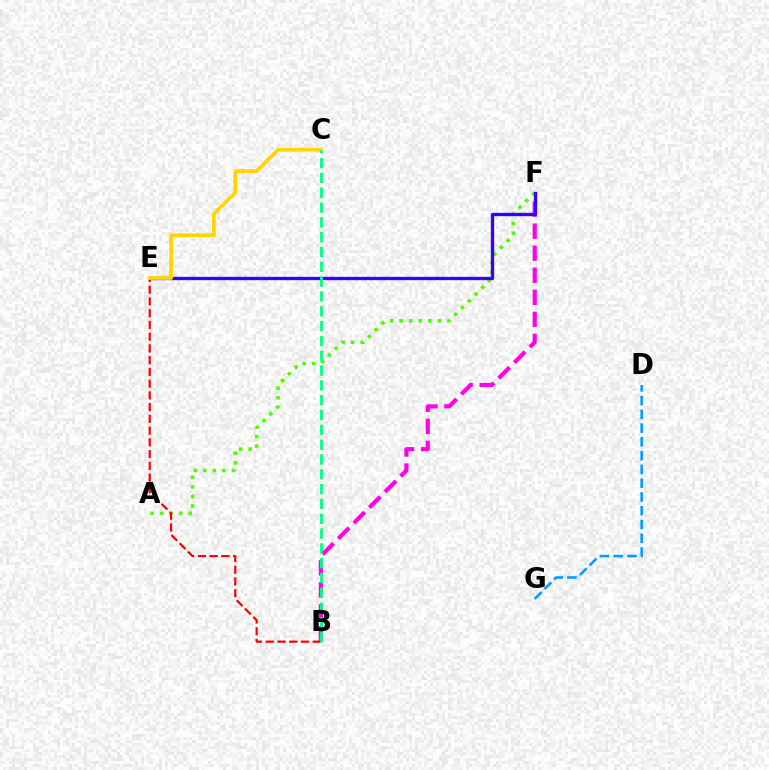{('B', 'F'): [{'color': '#ff00ed', 'line_style': 'dashed', 'thickness': 2.99}], ('A', 'F'): [{'color': '#4fff00', 'line_style': 'dotted', 'thickness': 2.59}], ('B', 'E'): [{'color': '#ff0000', 'line_style': 'dashed', 'thickness': 1.59}], ('D', 'G'): [{'color': '#009eff', 'line_style': 'dashed', 'thickness': 1.87}], ('E', 'F'): [{'color': '#3700ff', 'line_style': 'solid', 'thickness': 2.39}], ('C', 'E'): [{'color': '#ffd500', 'line_style': 'solid', 'thickness': 2.65}], ('B', 'C'): [{'color': '#00ff86', 'line_style': 'dashed', 'thickness': 2.01}]}